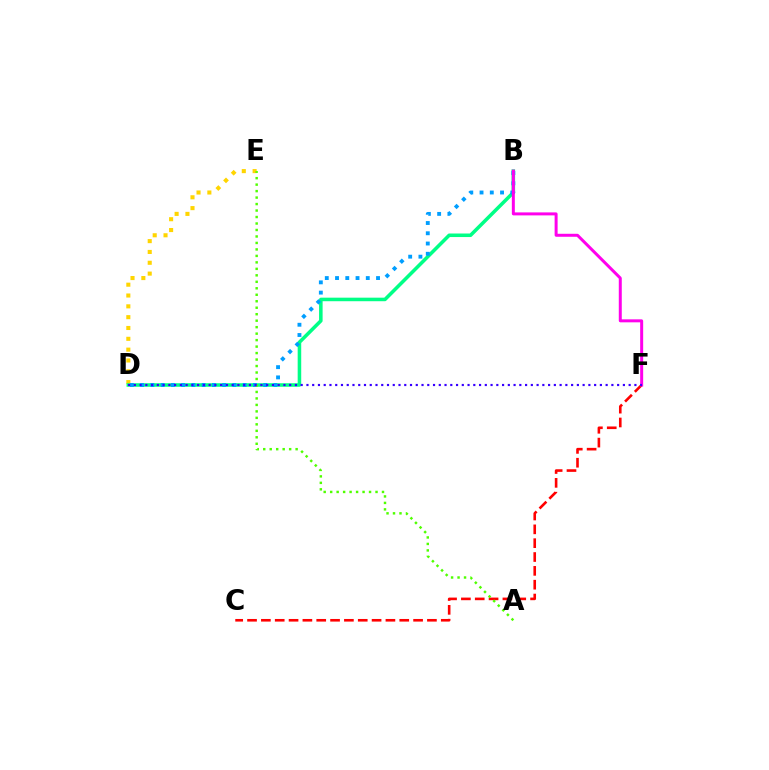{('C', 'F'): [{'color': '#ff0000', 'line_style': 'dashed', 'thickness': 1.88}], ('D', 'E'): [{'color': '#ffd500', 'line_style': 'dotted', 'thickness': 2.94}], ('B', 'D'): [{'color': '#00ff86', 'line_style': 'solid', 'thickness': 2.56}, {'color': '#009eff', 'line_style': 'dotted', 'thickness': 2.78}], ('A', 'E'): [{'color': '#4fff00', 'line_style': 'dotted', 'thickness': 1.76}], ('B', 'F'): [{'color': '#ff00ed', 'line_style': 'solid', 'thickness': 2.15}], ('D', 'F'): [{'color': '#3700ff', 'line_style': 'dotted', 'thickness': 1.56}]}